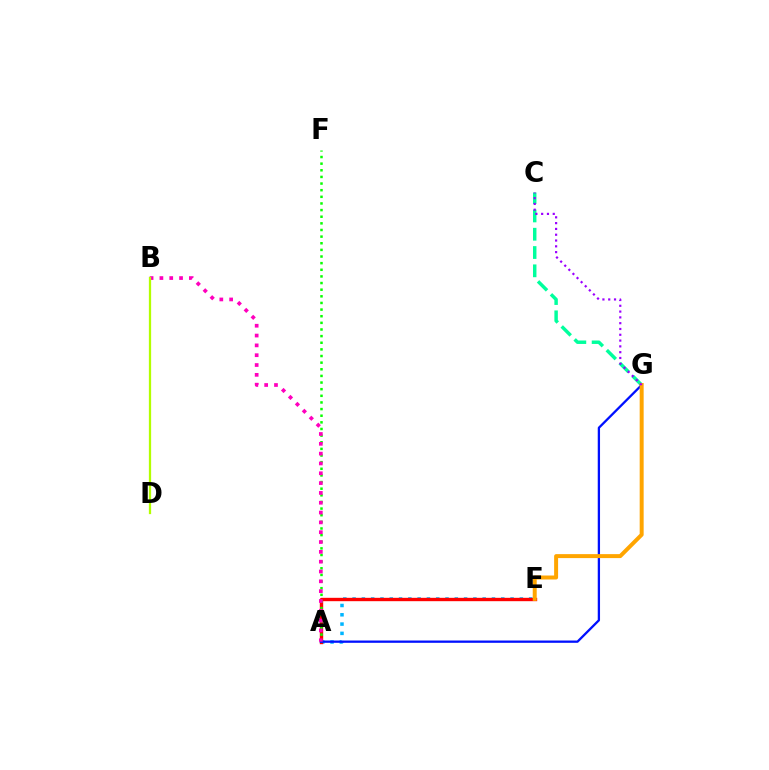{('A', 'E'): [{'color': '#00b5ff', 'line_style': 'dotted', 'thickness': 2.52}, {'color': '#ff0000', 'line_style': 'solid', 'thickness': 2.43}], ('C', 'G'): [{'color': '#00ff9d', 'line_style': 'dashed', 'thickness': 2.48}, {'color': '#9b00ff', 'line_style': 'dotted', 'thickness': 1.58}], ('A', 'F'): [{'color': '#08ff00', 'line_style': 'dotted', 'thickness': 1.8}], ('A', 'G'): [{'color': '#0010ff', 'line_style': 'solid', 'thickness': 1.65}], ('A', 'B'): [{'color': '#ff00bd', 'line_style': 'dotted', 'thickness': 2.67}], ('B', 'D'): [{'color': '#b3ff00', 'line_style': 'solid', 'thickness': 1.63}], ('E', 'G'): [{'color': '#ffa500', 'line_style': 'solid', 'thickness': 2.86}]}